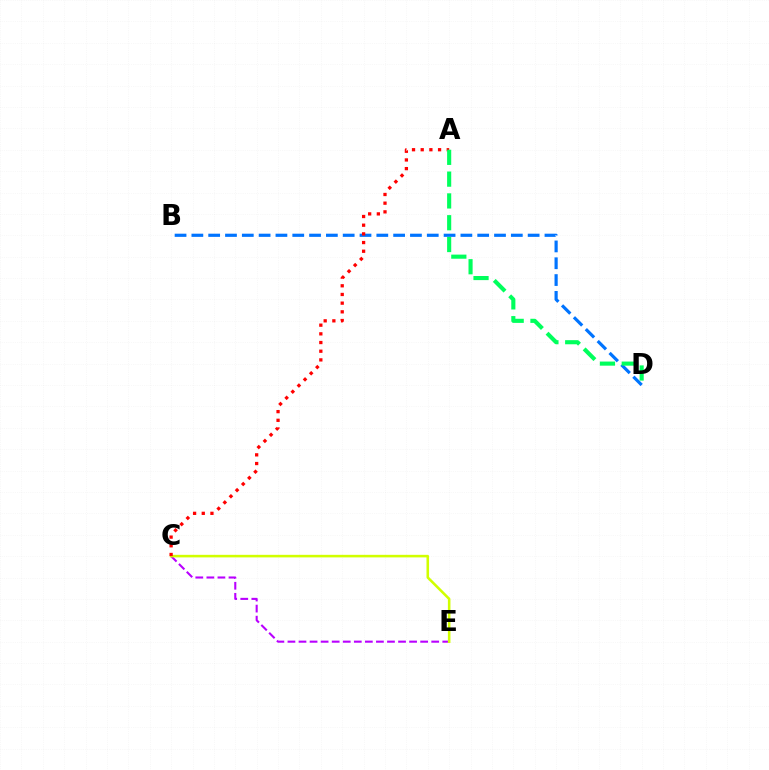{('B', 'D'): [{'color': '#0074ff', 'line_style': 'dashed', 'thickness': 2.28}], ('C', 'E'): [{'color': '#b900ff', 'line_style': 'dashed', 'thickness': 1.5}, {'color': '#d1ff00', 'line_style': 'solid', 'thickness': 1.85}], ('A', 'C'): [{'color': '#ff0000', 'line_style': 'dotted', 'thickness': 2.36}], ('A', 'D'): [{'color': '#00ff5c', 'line_style': 'dashed', 'thickness': 2.96}]}